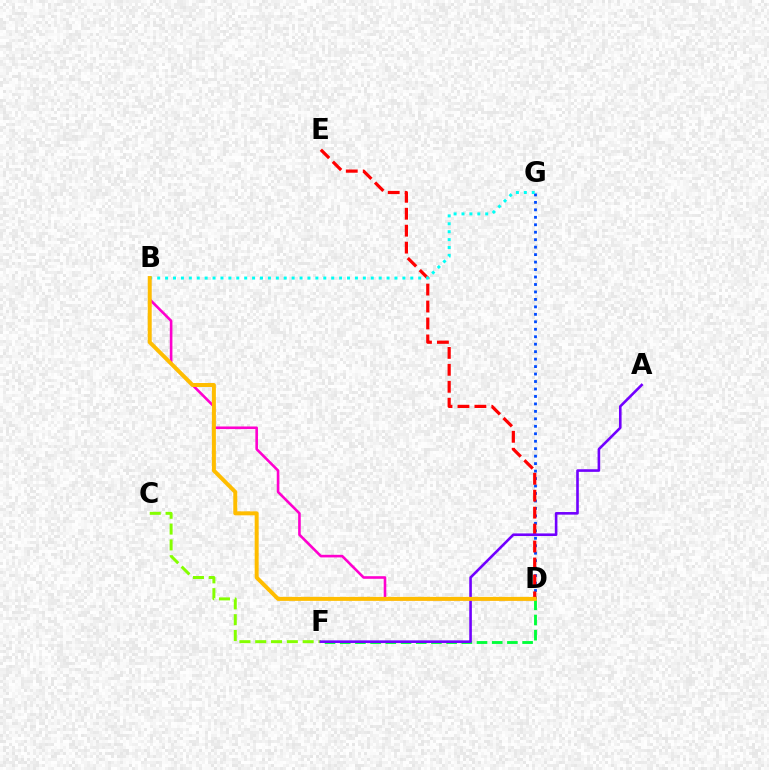{('D', 'G'): [{'color': '#004bff', 'line_style': 'dotted', 'thickness': 2.03}], ('D', 'E'): [{'color': '#ff0000', 'line_style': 'dashed', 'thickness': 2.3}], ('D', 'F'): [{'color': '#00ff39', 'line_style': 'dashed', 'thickness': 2.06}], ('C', 'F'): [{'color': '#84ff00', 'line_style': 'dashed', 'thickness': 2.15}], ('B', 'D'): [{'color': '#ff00cf', 'line_style': 'solid', 'thickness': 1.88}, {'color': '#ffbd00', 'line_style': 'solid', 'thickness': 2.86}], ('A', 'F'): [{'color': '#7200ff', 'line_style': 'solid', 'thickness': 1.88}], ('B', 'G'): [{'color': '#00fff6', 'line_style': 'dotted', 'thickness': 2.15}]}